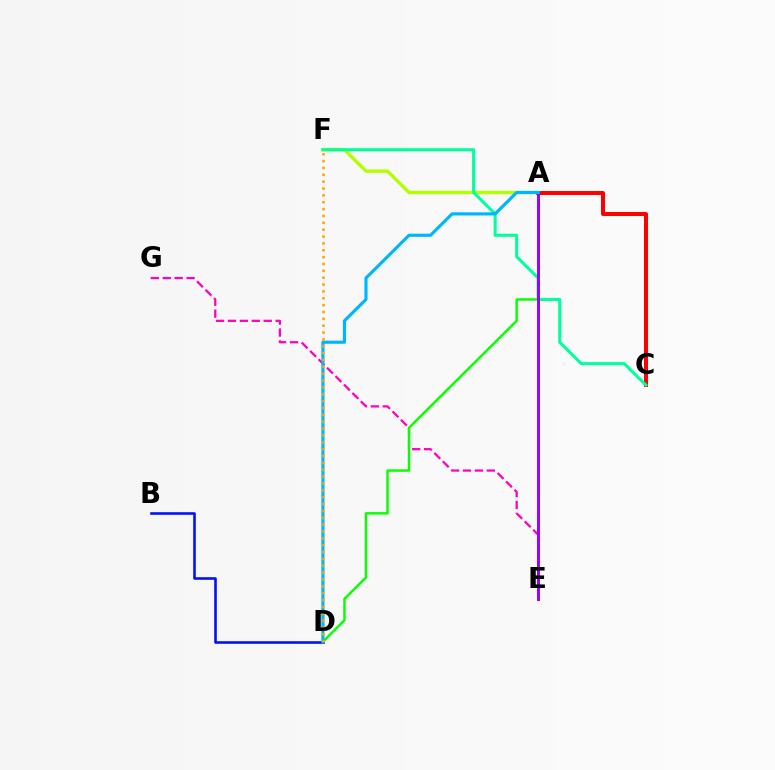{('B', 'D'): [{'color': '#0010ff', 'line_style': 'solid', 'thickness': 1.87}], ('E', 'G'): [{'color': '#ff00bd', 'line_style': 'dashed', 'thickness': 1.62}], ('A', 'C'): [{'color': '#ff0000', 'line_style': 'solid', 'thickness': 2.88}], ('A', 'D'): [{'color': '#08ff00', 'line_style': 'solid', 'thickness': 1.76}, {'color': '#00b5ff', 'line_style': 'solid', 'thickness': 2.27}], ('A', 'F'): [{'color': '#b3ff00', 'line_style': 'solid', 'thickness': 2.44}], ('C', 'F'): [{'color': '#00ff9d', 'line_style': 'solid', 'thickness': 2.19}], ('A', 'E'): [{'color': '#9b00ff', 'line_style': 'solid', 'thickness': 2.13}], ('D', 'F'): [{'color': '#ffa500', 'line_style': 'dotted', 'thickness': 1.86}]}